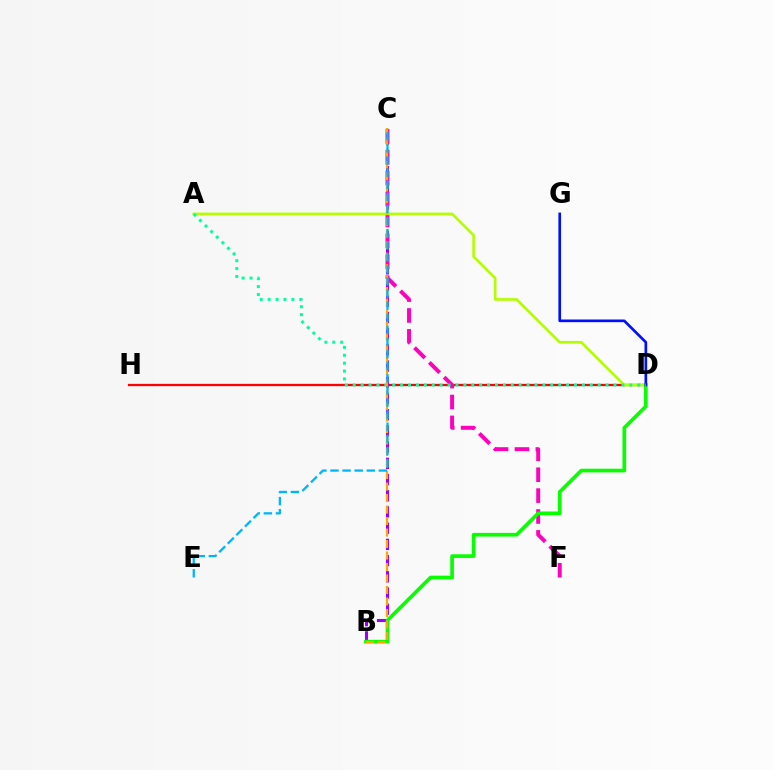{('D', 'H'): [{'color': '#ff0000', 'line_style': 'solid', 'thickness': 1.64}], ('B', 'C'): [{'color': '#9b00ff', 'line_style': 'dashed', 'thickness': 2.2}, {'color': '#ffa500', 'line_style': 'dashed', 'thickness': 1.56}], ('C', 'F'): [{'color': '#ff00bd', 'line_style': 'dashed', 'thickness': 2.84}], ('A', 'D'): [{'color': '#b3ff00', 'line_style': 'solid', 'thickness': 1.9}, {'color': '#00ff9d', 'line_style': 'dotted', 'thickness': 2.15}], ('B', 'D'): [{'color': '#08ff00', 'line_style': 'solid', 'thickness': 2.64}], ('D', 'G'): [{'color': '#0010ff', 'line_style': 'solid', 'thickness': 1.92}], ('C', 'E'): [{'color': '#00b5ff', 'line_style': 'dashed', 'thickness': 1.64}]}